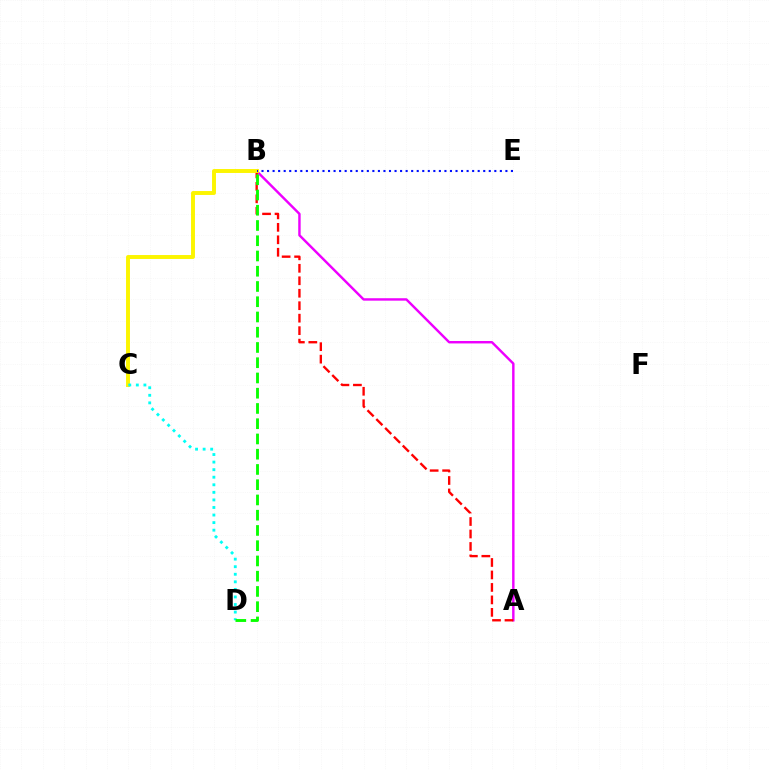{('A', 'B'): [{'color': '#ee00ff', 'line_style': 'solid', 'thickness': 1.75}, {'color': '#ff0000', 'line_style': 'dashed', 'thickness': 1.69}], ('B', 'C'): [{'color': '#fcf500', 'line_style': 'solid', 'thickness': 2.83}], ('B', 'E'): [{'color': '#0010ff', 'line_style': 'dotted', 'thickness': 1.51}], ('C', 'D'): [{'color': '#00fff6', 'line_style': 'dotted', 'thickness': 2.06}], ('B', 'D'): [{'color': '#08ff00', 'line_style': 'dashed', 'thickness': 2.07}]}